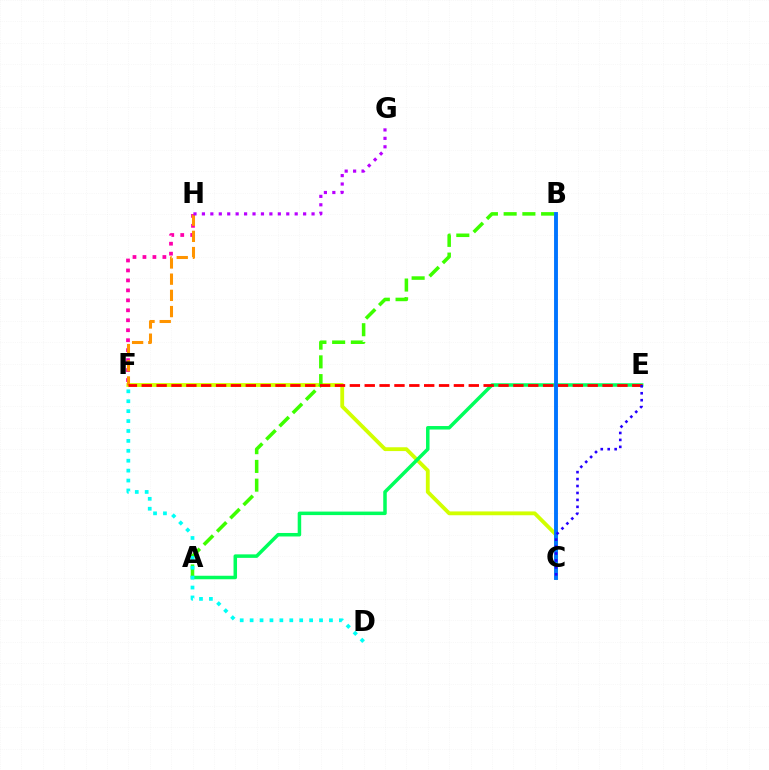{('C', 'F'): [{'color': '#d1ff00', 'line_style': 'solid', 'thickness': 2.75}], ('A', 'B'): [{'color': '#3dff00', 'line_style': 'dashed', 'thickness': 2.54}], ('F', 'H'): [{'color': '#ff00ac', 'line_style': 'dotted', 'thickness': 2.71}, {'color': '#ff9400', 'line_style': 'dashed', 'thickness': 2.2}], ('A', 'E'): [{'color': '#00ff5c', 'line_style': 'solid', 'thickness': 2.52}], ('E', 'F'): [{'color': '#ff0000', 'line_style': 'dashed', 'thickness': 2.02}], ('D', 'F'): [{'color': '#00fff6', 'line_style': 'dotted', 'thickness': 2.69}], ('B', 'C'): [{'color': '#0074ff', 'line_style': 'solid', 'thickness': 2.8}], ('C', 'E'): [{'color': '#2500ff', 'line_style': 'dotted', 'thickness': 1.89}], ('G', 'H'): [{'color': '#b900ff', 'line_style': 'dotted', 'thickness': 2.29}]}